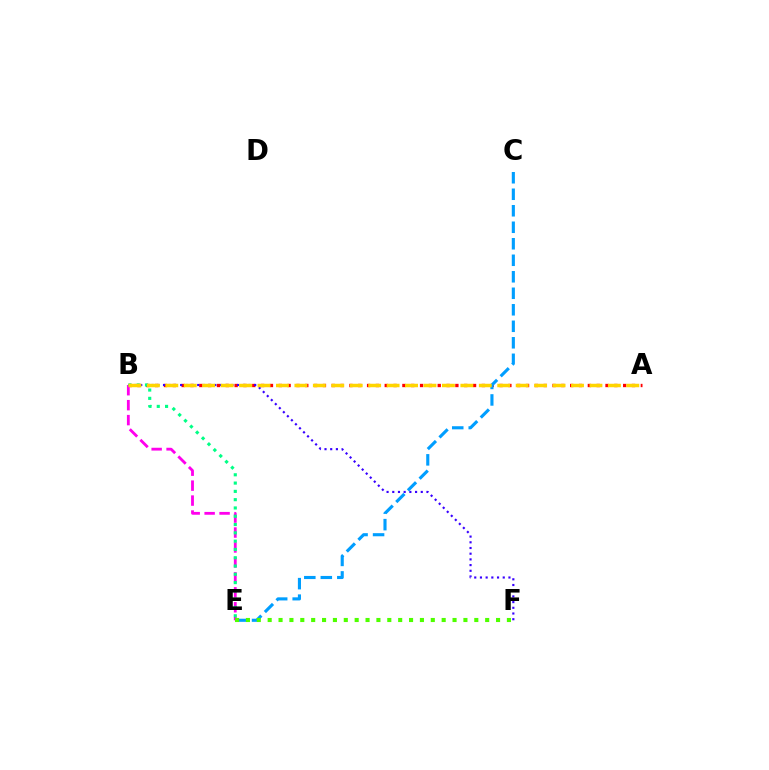{('A', 'B'): [{'color': '#ff0000', 'line_style': 'dotted', 'thickness': 2.4}, {'color': '#ffd500', 'line_style': 'dashed', 'thickness': 2.51}], ('C', 'E'): [{'color': '#009eff', 'line_style': 'dashed', 'thickness': 2.24}], ('B', 'E'): [{'color': '#ff00ed', 'line_style': 'dashed', 'thickness': 2.03}, {'color': '#00ff86', 'line_style': 'dotted', 'thickness': 2.25}], ('B', 'F'): [{'color': '#3700ff', 'line_style': 'dotted', 'thickness': 1.55}], ('E', 'F'): [{'color': '#4fff00', 'line_style': 'dotted', 'thickness': 2.95}]}